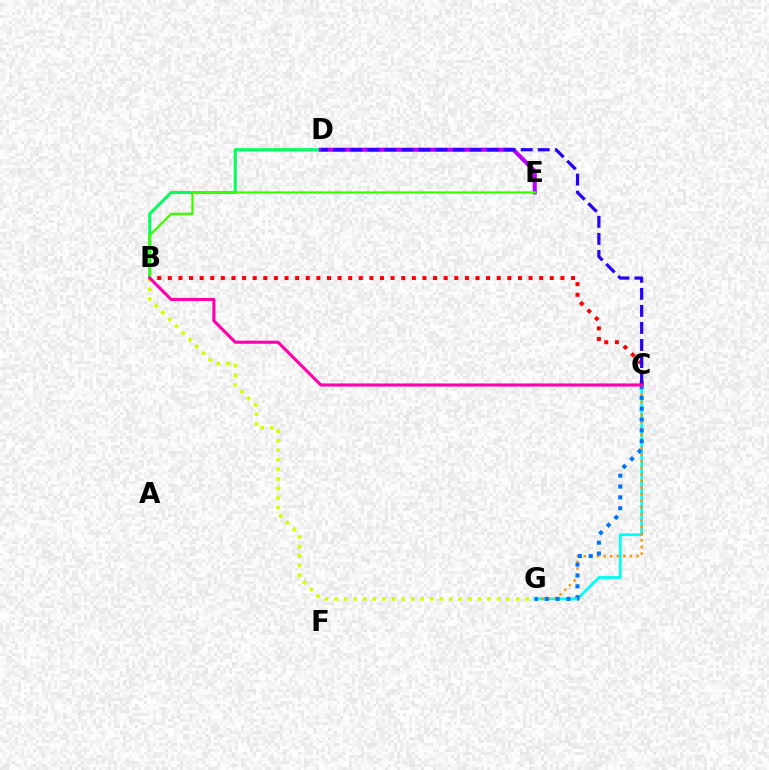{('B', 'D'): [{'color': '#00ff5c', 'line_style': 'solid', 'thickness': 2.18}], ('D', 'E'): [{'color': '#b900ff', 'line_style': 'solid', 'thickness': 2.94}], ('B', 'C'): [{'color': '#ff0000', 'line_style': 'dotted', 'thickness': 2.88}, {'color': '#ff00ac', 'line_style': 'solid', 'thickness': 2.24}], ('C', 'G'): [{'color': '#00fff6', 'line_style': 'solid', 'thickness': 2.02}, {'color': '#ff9400', 'line_style': 'dotted', 'thickness': 1.79}, {'color': '#0074ff', 'line_style': 'dotted', 'thickness': 2.94}], ('B', 'G'): [{'color': '#d1ff00', 'line_style': 'dotted', 'thickness': 2.6}], ('C', 'D'): [{'color': '#2500ff', 'line_style': 'dashed', 'thickness': 2.31}], ('B', 'E'): [{'color': '#3dff00', 'line_style': 'solid', 'thickness': 1.66}]}